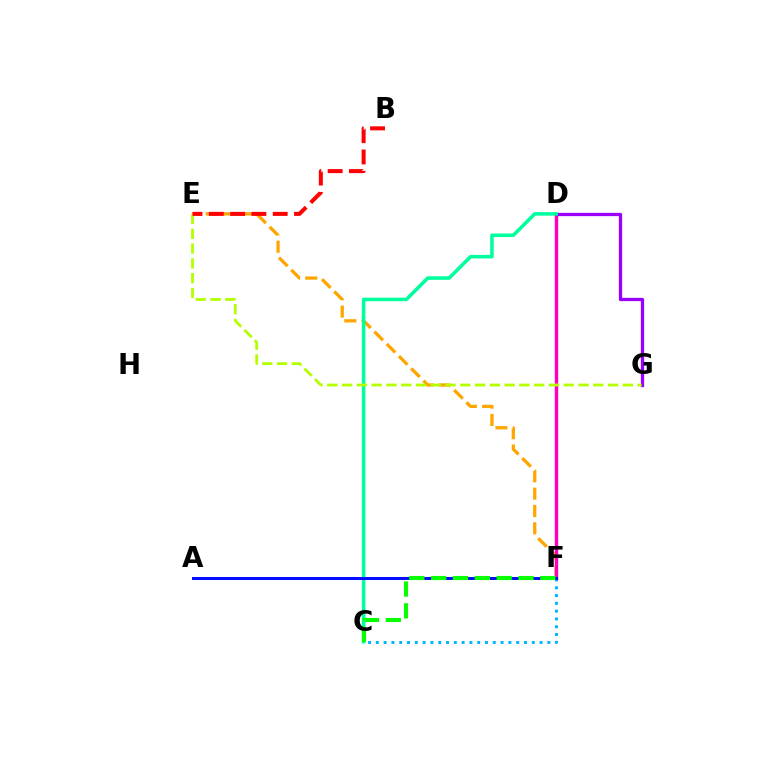{('C', 'F'): [{'color': '#00b5ff', 'line_style': 'dotted', 'thickness': 2.12}, {'color': '#08ff00', 'line_style': 'dashed', 'thickness': 2.97}], ('E', 'F'): [{'color': '#ffa500', 'line_style': 'dashed', 'thickness': 2.35}], ('D', 'F'): [{'color': '#ff00bd', 'line_style': 'solid', 'thickness': 2.45}], ('D', 'G'): [{'color': '#9b00ff', 'line_style': 'solid', 'thickness': 2.37}], ('C', 'D'): [{'color': '#00ff9d', 'line_style': 'solid', 'thickness': 2.55}], ('A', 'F'): [{'color': '#0010ff', 'line_style': 'solid', 'thickness': 2.16}], ('E', 'G'): [{'color': '#b3ff00', 'line_style': 'dashed', 'thickness': 2.01}], ('B', 'E'): [{'color': '#ff0000', 'line_style': 'dashed', 'thickness': 2.89}]}